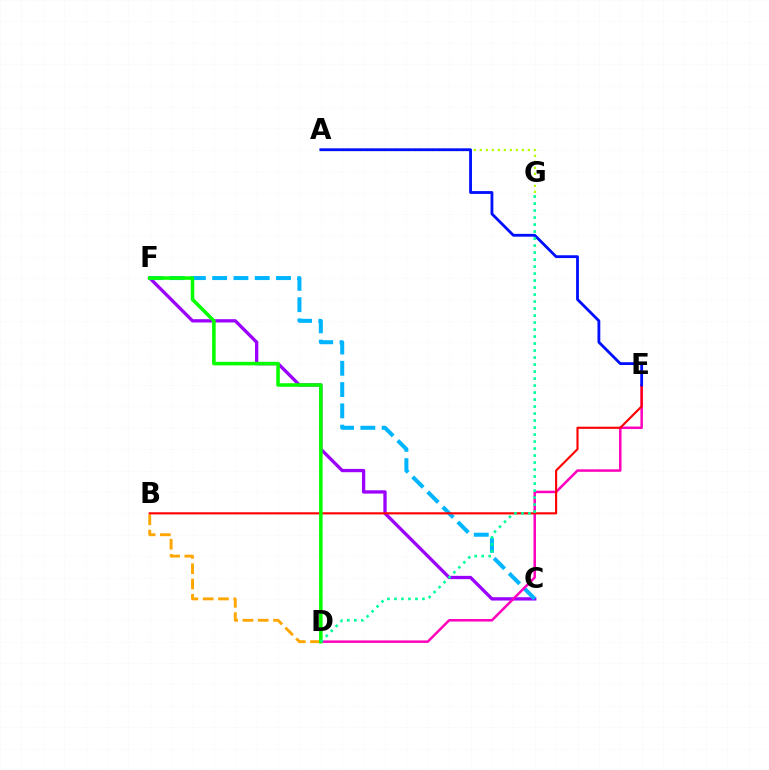{('C', 'F'): [{'color': '#9b00ff', 'line_style': 'solid', 'thickness': 2.37}, {'color': '#00b5ff', 'line_style': 'dashed', 'thickness': 2.89}], ('B', 'D'): [{'color': '#ffa500', 'line_style': 'dashed', 'thickness': 2.08}], ('D', 'E'): [{'color': '#ff00bd', 'line_style': 'solid', 'thickness': 1.8}], ('A', 'G'): [{'color': '#b3ff00', 'line_style': 'dotted', 'thickness': 1.63}], ('B', 'E'): [{'color': '#ff0000', 'line_style': 'solid', 'thickness': 1.54}], ('D', 'F'): [{'color': '#08ff00', 'line_style': 'solid', 'thickness': 2.56}], ('A', 'E'): [{'color': '#0010ff', 'line_style': 'solid', 'thickness': 2.03}], ('D', 'G'): [{'color': '#00ff9d', 'line_style': 'dotted', 'thickness': 1.9}]}